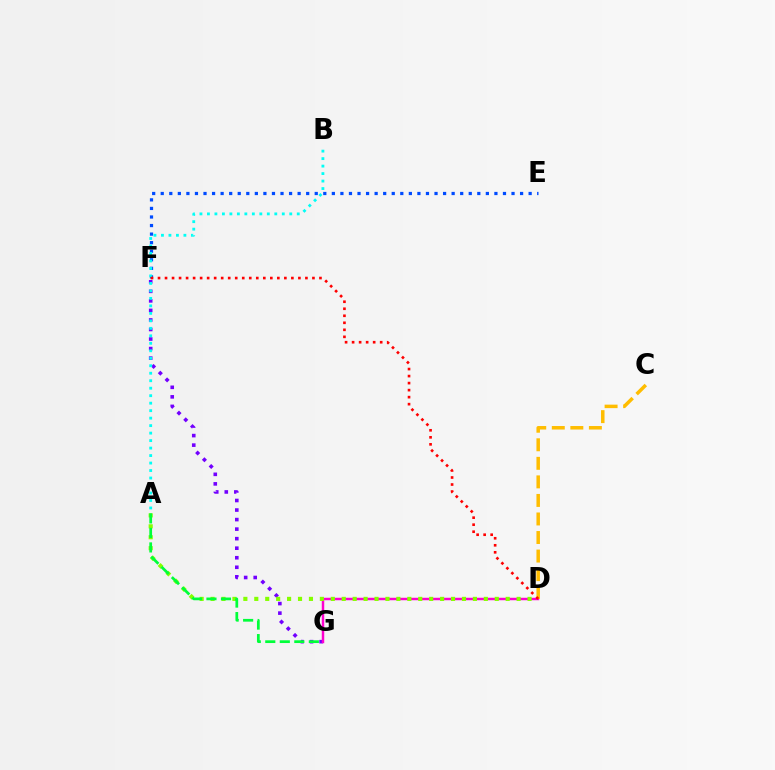{('F', 'G'): [{'color': '#7200ff', 'line_style': 'dotted', 'thickness': 2.59}], ('E', 'F'): [{'color': '#004bff', 'line_style': 'dotted', 'thickness': 2.32}], ('D', 'G'): [{'color': '#ff00cf', 'line_style': 'solid', 'thickness': 1.77}], ('A', 'D'): [{'color': '#84ff00', 'line_style': 'dotted', 'thickness': 2.97}], ('A', 'G'): [{'color': '#00ff39', 'line_style': 'dashed', 'thickness': 1.97}], ('C', 'D'): [{'color': '#ffbd00', 'line_style': 'dashed', 'thickness': 2.52}], ('A', 'B'): [{'color': '#00fff6', 'line_style': 'dotted', 'thickness': 2.03}], ('D', 'F'): [{'color': '#ff0000', 'line_style': 'dotted', 'thickness': 1.91}]}